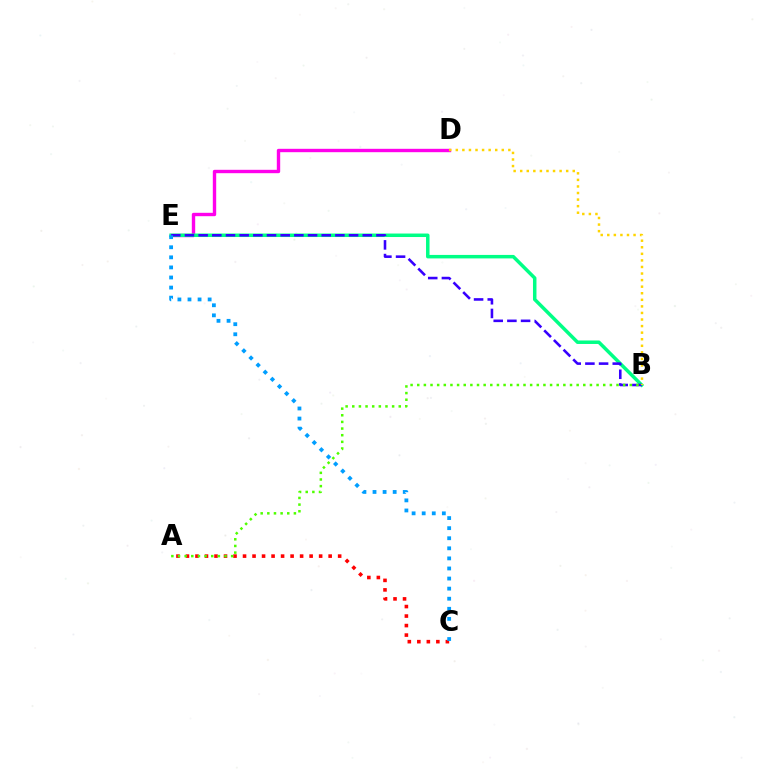{('D', 'E'): [{'color': '#ff00ed', 'line_style': 'solid', 'thickness': 2.44}], ('B', 'E'): [{'color': '#00ff86', 'line_style': 'solid', 'thickness': 2.51}, {'color': '#3700ff', 'line_style': 'dashed', 'thickness': 1.86}], ('A', 'C'): [{'color': '#ff0000', 'line_style': 'dotted', 'thickness': 2.58}], ('C', 'E'): [{'color': '#009eff', 'line_style': 'dotted', 'thickness': 2.74}], ('B', 'D'): [{'color': '#ffd500', 'line_style': 'dotted', 'thickness': 1.78}], ('A', 'B'): [{'color': '#4fff00', 'line_style': 'dotted', 'thickness': 1.8}]}